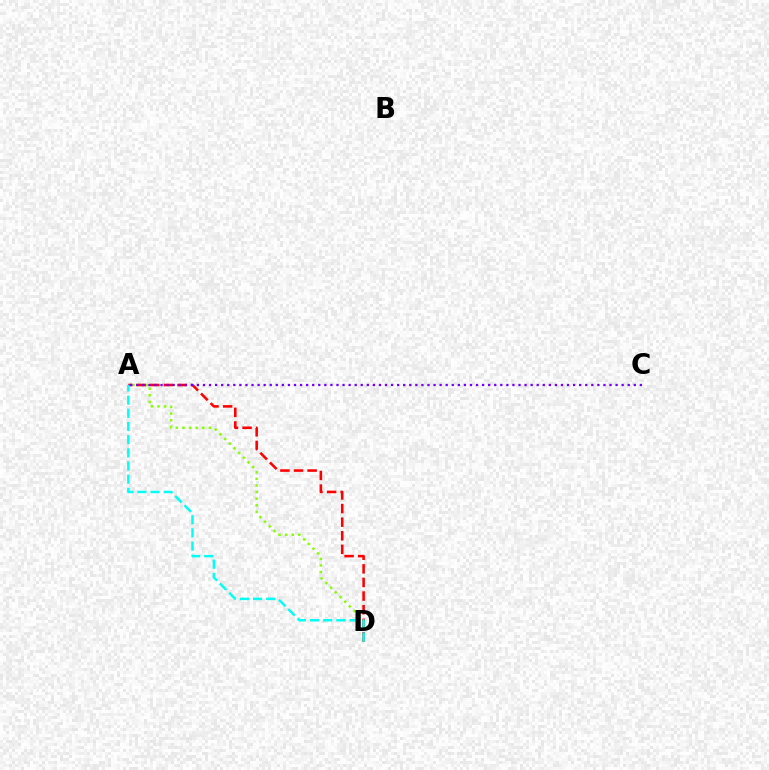{('A', 'D'): [{'color': '#84ff00', 'line_style': 'dotted', 'thickness': 1.8}, {'color': '#ff0000', 'line_style': 'dashed', 'thickness': 1.85}, {'color': '#00fff6', 'line_style': 'dashed', 'thickness': 1.79}], ('A', 'C'): [{'color': '#7200ff', 'line_style': 'dotted', 'thickness': 1.65}]}